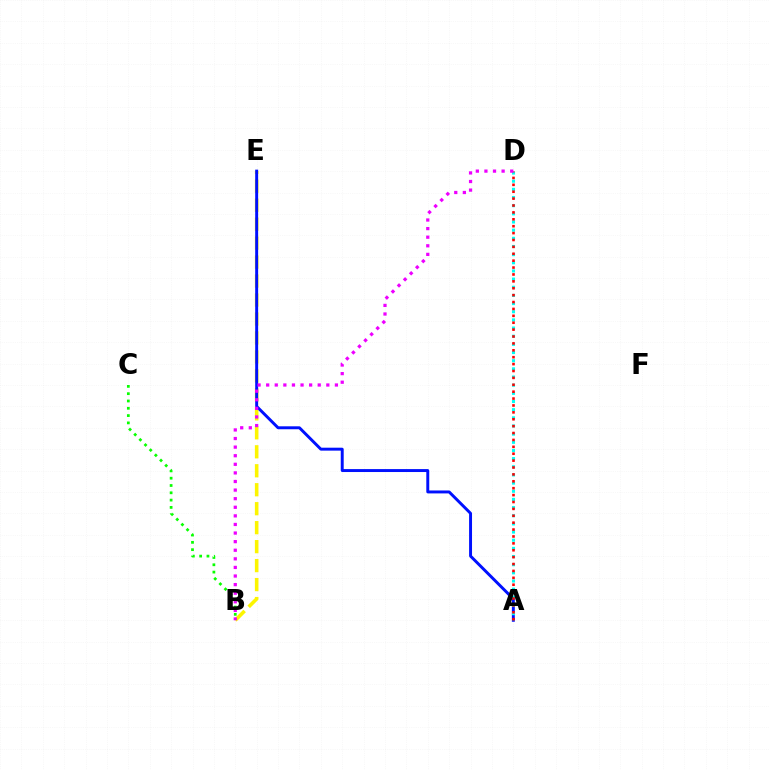{('B', 'E'): [{'color': '#fcf500', 'line_style': 'dashed', 'thickness': 2.58}], ('A', 'E'): [{'color': '#0010ff', 'line_style': 'solid', 'thickness': 2.12}], ('A', 'D'): [{'color': '#00fff6', 'line_style': 'dotted', 'thickness': 2.22}, {'color': '#ff0000', 'line_style': 'dotted', 'thickness': 1.87}], ('B', 'D'): [{'color': '#ee00ff', 'line_style': 'dotted', 'thickness': 2.33}], ('B', 'C'): [{'color': '#08ff00', 'line_style': 'dotted', 'thickness': 1.98}]}